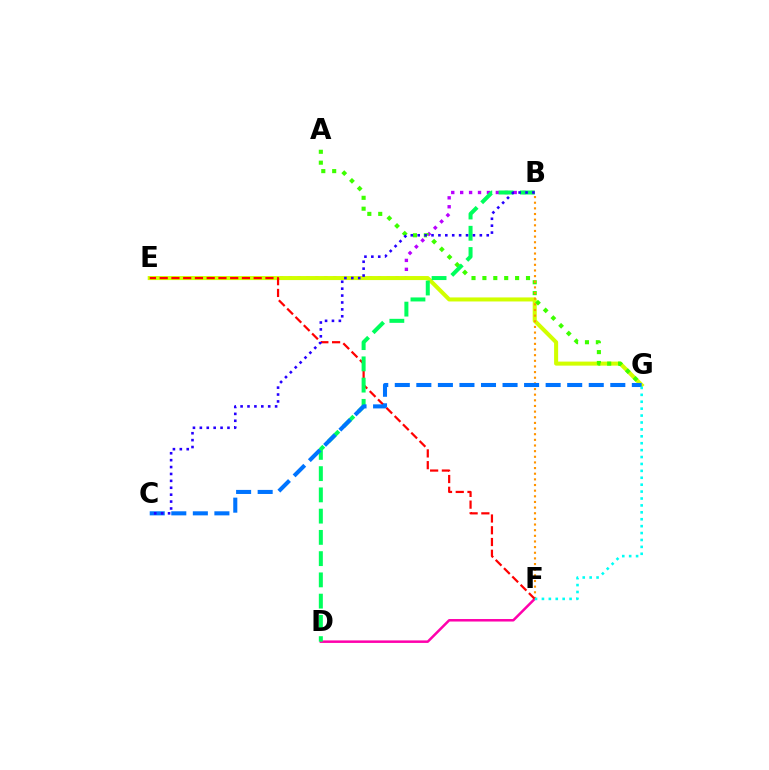{('B', 'E'): [{'color': '#b900ff', 'line_style': 'dotted', 'thickness': 2.42}], ('E', 'G'): [{'color': '#d1ff00', 'line_style': 'solid', 'thickness': 2.91}], ('A', 'G'): [{'color': '#3dff00', 'line_style': 'dotted', 'thickness': 2.96}], ('B', 'F'): [{'color': '#ff9400', 'line_style': 'dotted', 'thickness': 1.53}], ('D', 'F'): [{'color': '#ff00ac', 'line_style': 'solid', 'thickness': 1.8}], ('E', 'F'): [{'color': '#ff0000', 'line_style': 'dashed', 'thickness': 1.6}], ('B', 'D'): [{'color': '#00ff5c', 'line_style': 'dashed', 'thickness': 2.89}], ('C', 'G'): [{'color': '#0074ff', 'line_style': 'dashed', 'thickness': 2.93}], ('F', 'G'): [{'color': '#00fff6', 'line_style': 'dotted', 'thickness': 1.88}], ('B', 'C'): [{'color': '#2500ff', 'line_style': 'dotted', 'thickness': 1.88}]}